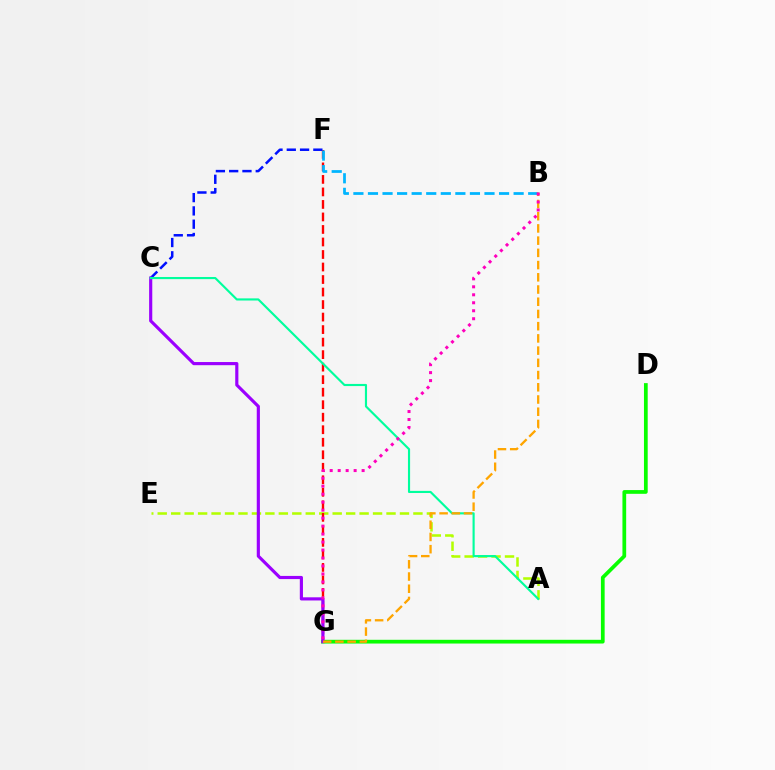{('A', 'E'): [{'color': '#b3ff00', 'line_style': 'dashed', 'thickness': 1.83}], ('F', 'G'): [{'color': '#ff0000', 'line_style': 'dashed', 'thickness': 1.7}], ('C', 'F'): [{'color': '#0010ff', 'line_style': 'dashed', 'thickness': 1.8}], ('D', 'G'): [{'color': '#08ff00', 'line_style': 'solid', 'thickness': 2.69}], ('C', 'G'): [{'color': '#9b00ff', 'line_style': 'solid', 'thickness': 2.27}], ('B', 'F'): [{'color': '#00b5ff', 'line_style': 'dashed', 'thickness': 1.98}], ('A', 'C'): [{'color': '#00ff9d', 'line_style': 'solid', 'thickness': 1.54}], ('B', 'G'): [{'color': '#ffa500', 'line_style': 'dashed', 'thickness': 1.66}, {'color': '#ff00bd', 'line_style': 'dotted', 'thickness': 2.17}]}